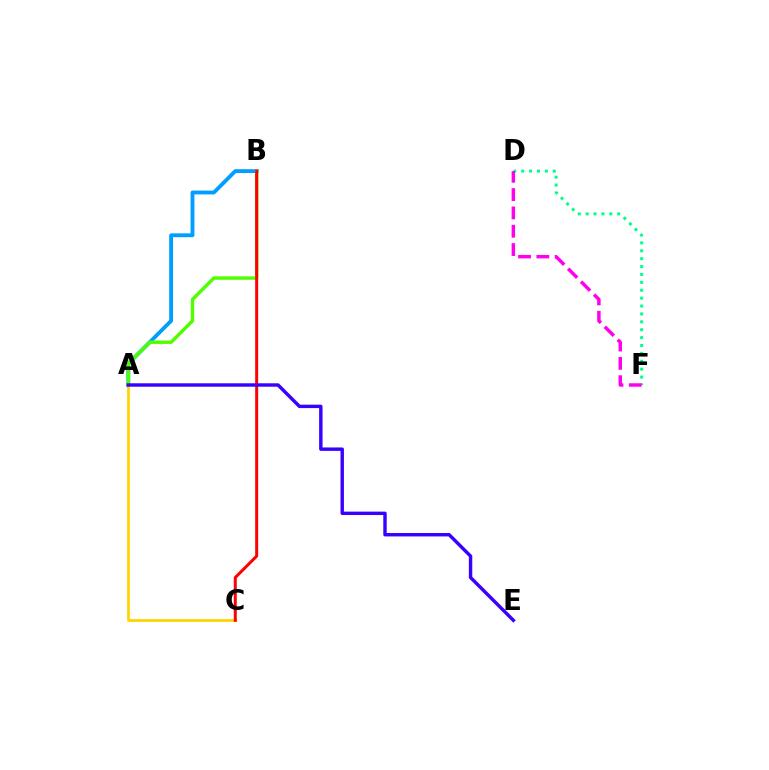{('A', 'B'): [{'color': '#009eff', 'line_style': 'solid', 'thickness': 2.76}, {'color': '#4fff00', 'line_style': 'solid', 'thickness': 2.46}], ('A', 'C'): [{'color': '#ffd500', 'line_style': 'solid', 'thickness': 1.99}], ('B', 'C'): [{'color': '#ff0000', 'line_style': 'solid', 'thickness': 2.16}], ('D', 'F'): [{'color': '#00ff86', 'line_style': 'dotted', 'thickness': 2.14}, {'color': '#ff00ed', 'line_style': 'dashed', 'thickness': 2.49}], ('A', 'E'): [{'color': '#3700ff', 'line_style': 'solid', 'thickness': 2.46}]}